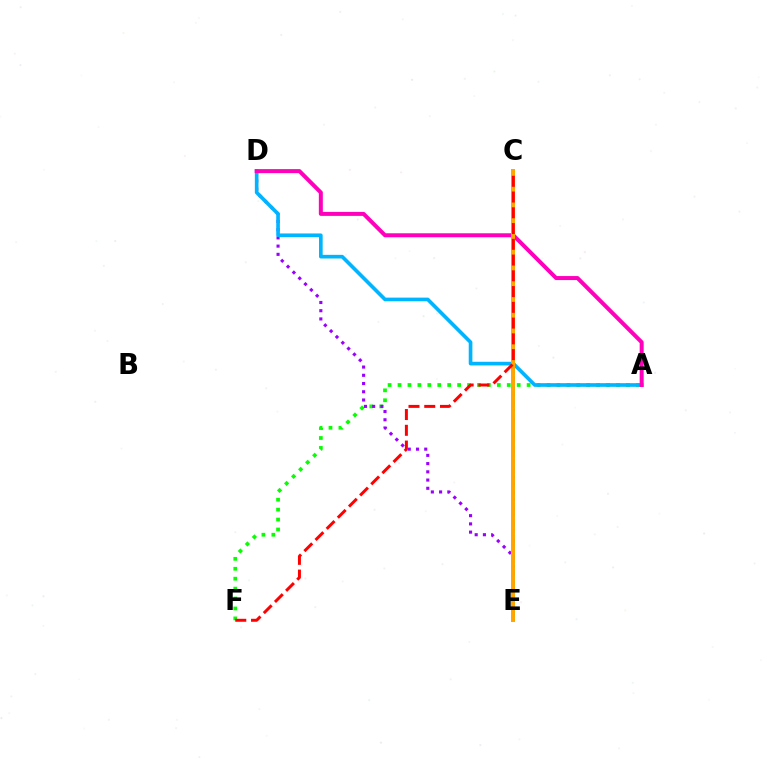{('A', 'F'): [{'color': '#08ff00', 'line_style': 'dotted', 'thickness': 2.7}], ('C', 'E'): [{'color': '#b3ff00', 'line_style': 'dashed', 'thickness': 1.99}, {'color': '#0010ff', 'line_style': 'dashed', 'thickness': 2.03}, {'color': '#00ff9d', 'line_style': 'dotted', 'thickness': 2.2}, {'color': '#ffa500', 'line_style': 'solid', 'thickness': 2.85}], ('D', 'E'): [{'color': '#9b00ff', 'line_style': 'dotted', 'thickness': 2.24}], ('A', 'D'): [{'color': '#00b5ff', 'line_style': 'solid', 'thickness': 2.63}, {'color': '#ff00bd', 'line_style': 'solid', 'thickness': 2.88}], ('C', 'F'): [{'color': '#ff0000', 'line_style': 'dashed', 'thickness': 2.14}]}